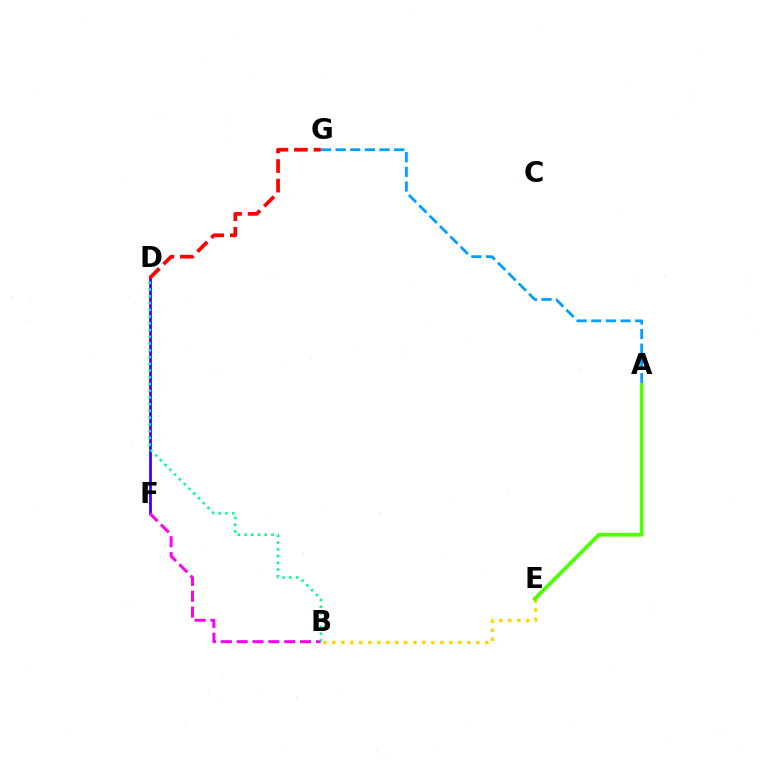{('B', 'E'): [{'color': '#ffd500', 'line_style': 'dotted', 'thickness': 2.44}], ('D', 'F'): [{'color': '#3700ff', 'line_style': 'solid', 'thickness': 1.98}], ('B', 'F'): [{'color': '#ff00ed', 'line_style': 'dashed', 'thickness': 2.15}], ('B', 'D'): [{'color': '#00ff86', 'line_style': 'dotted', 'thickness': 1.83}], ('D', 'G'): [{'color': '#ff0000', 'line_style': 'dashed', 'thickness': 2.66}], ('A', 'G'): [{'color': '#009eff', 'line_style': 'dashed', 'thickness': 1.99}], ('A', 'E'): [{'color': '#4fff00', 'line_style': 'solid', 'thickness': 2.7}]}